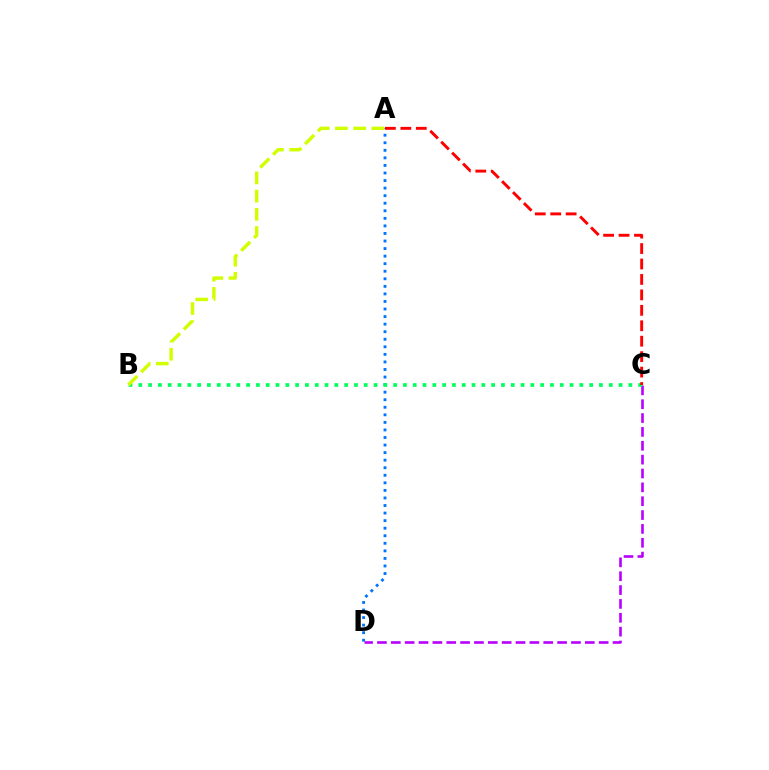{('A', 'D'): [{'color': '#0074ff', 'line_style': 'dotted', 'thickness': 2.05}], ('C', 'D'): [{'color': '#b900ff', 'line_style': 'dashed', 'thickness': 1.88}], ('B', 'C'): [{'color': '#00ff5c', 'line_style': 'dotted', 'thickness': 2.66}], ('A', 'C'): [{'color': '#ff0000', 'line_style': 'dashed', 'thickness': 2.1}], ('A', 'B'): [{'color': '#d1ff00', 'line_style': 'dashed', 'thickness': 2.47}]}